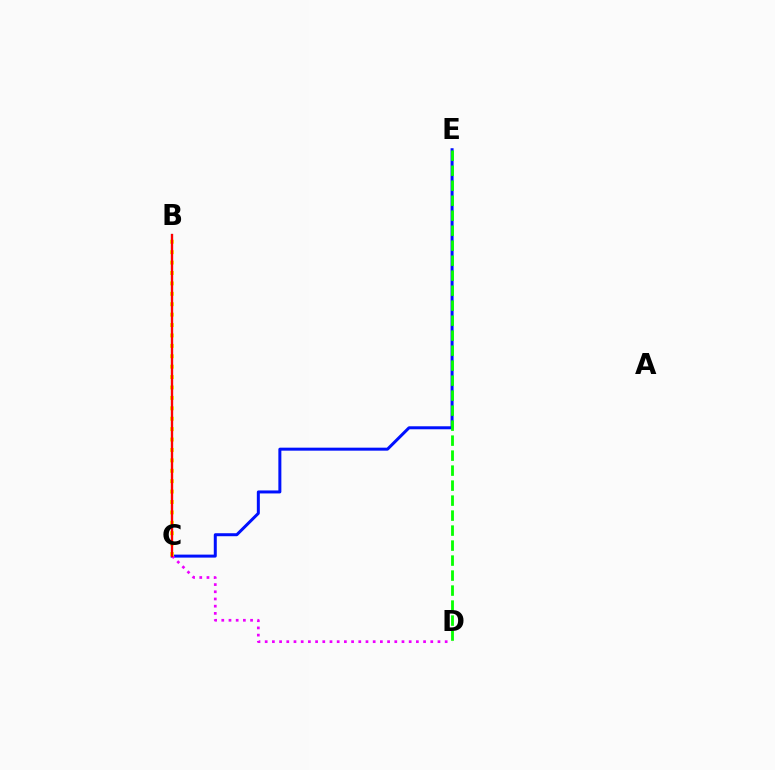{('C', 'E'): [{'color': '#0010ff', 'line_style': 'solid', 'thickness': 2.16}], ('D', 'E'): [{'color': '#08ff00', 'line_style': 'dashed', 'thickness': 2.04}], ('C', 'D'): [{'color': '#ee00ff', 'line_style': 'dotted', 'thickness': 1.96}], ('B', 'C'): [{'color': '#fcf500', 'line_style': 'dotted', 'thickness': 2.83}, {'color': '#00fff6', 'line_style': 'solid', 'thickness': 1.54}, {'color': '#ff0000', 'line_style': 'solid', 'thickness': 1.65}]}